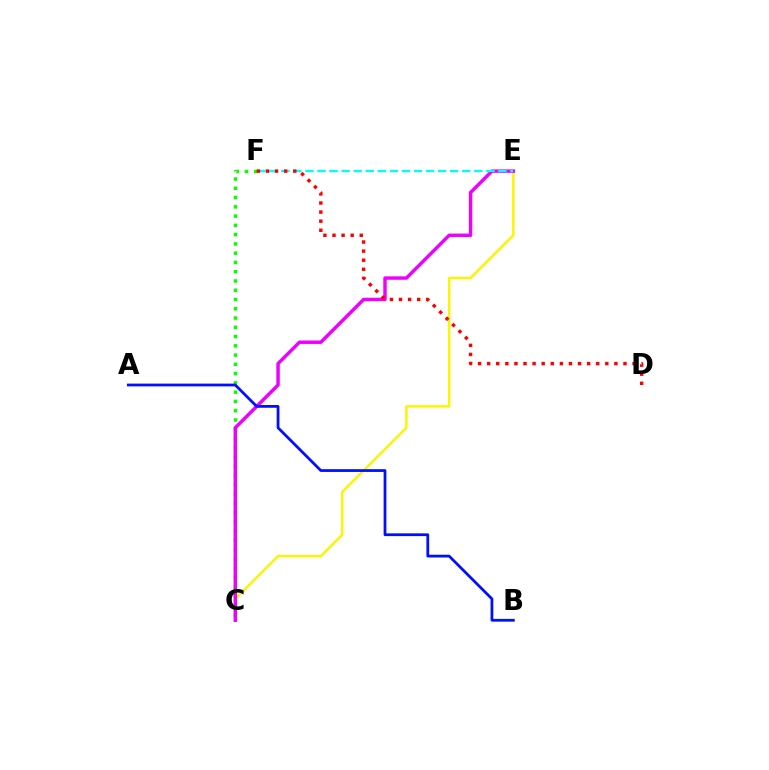{('C', 'F'): [{'color': '#08ff00', 'line_style': 'dotted', 'thickness': 2.52}], ('C', 'E'): [{'color': '#fcf500', 'line_style': 'solid', 'thickness': 1.77}, {'color': '#ee00ff', 'line_style': 'solid', 'thickness': 2.47}], ('E', 'F'): [{'color': '#00fff6', 'line_style': 'dashed', 'thickness': 1.64}], ('D', 'F'): [{'color': '#ff0000', 'line_style': 'dotted', 'thickness': 2.47}], ('A', 'B'): [{'color': '#0010ff', 'line_style': 'solid', 'thickness': 1.99}]}